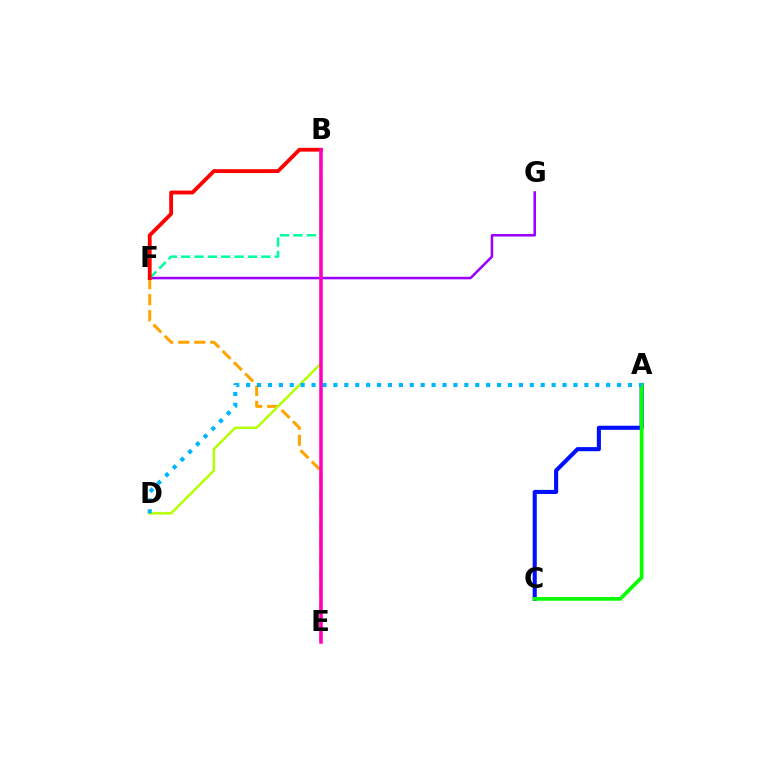{('A', 'C'): [{'color': '#0010ff', 'line_style': 'solid', 'thickness': 2.95}, {'color': '#08ff00', 'line_style': 'solid', 'thickness': 2.68}], ('E', 'F'): [{'color': '#ffa500', 'line_style': 'dashed', 'thickness': 2.18}], ('F', 'G'): [{'color': '#9b00ff', 'line_style': 'solid', 'thickness': 1.82}], ('B', 'D'): [{'color': '#b3ff00', 'line_style': 'solid', 'thickness': 1.76}], ('A', 'D'): [{'color': '#00b5ff', 'line_style': 'dotted', 'thickness': 2.96}], ('B', 'F'): [{'color': '#00ff9d', 'line_style': 'dashed', 'thickness': 1.82}, {'color': '#ff0000', 'line_style': 'solid', 'thickness': 2.75}], ('B', 'E'): [{'color': '#ff00bd', 'line_style': 'solid', 'thickness': 2.54}]}